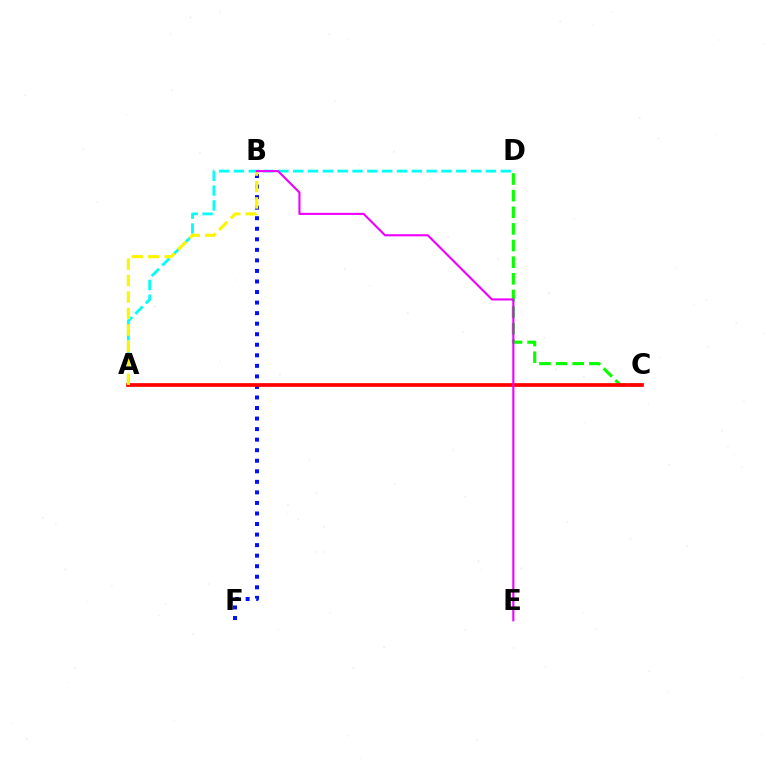{('B', 'F'): [{'color': '#0010ff', 'line_style': 'dotted', 'thickness': 2.86}], ('A', 'D'): [{'color': '#00fff6', 'line_style': 'dashed', 'thickness': 2.01}], ('C', 'D'): [{'color': '#08ff00', 'line_style': 'dashed', 'thickness': 2.26}], ('A', 'C'): [{'color': '#ff0000', 'line_style': 'solid', 'thickness': 2.67}], ('A', 'B'): [{'color': '#fcf500', 'line_style': 'dashed', 'thickness': 2.23}], ('B', 'E'): [{'color': '#ee00ff', 'line_style': 'solid', 'thickness': 1.52}]}